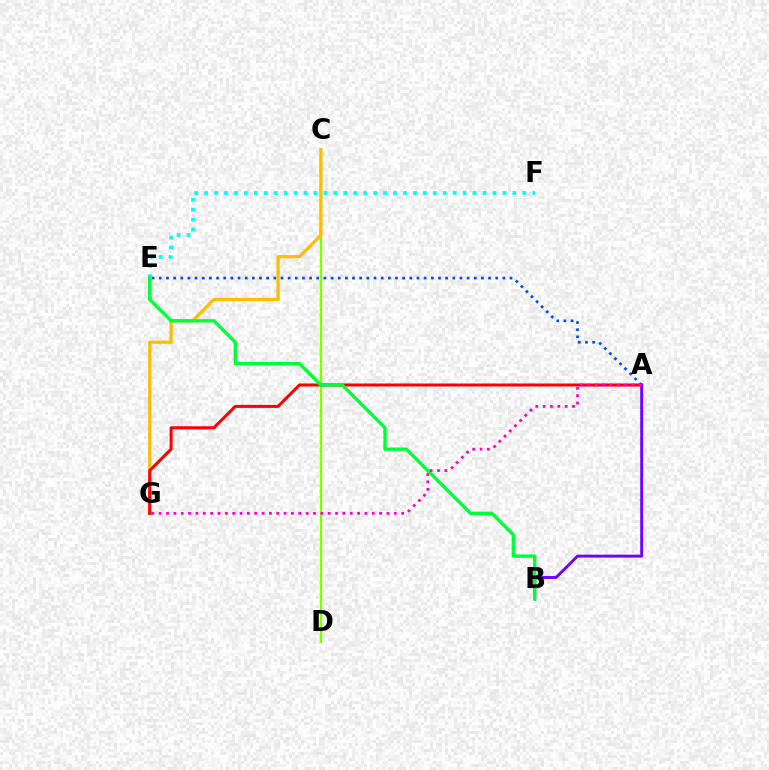{('C', 'D'): [{'color': '#84ff00', 'line_style': 'solid', 'thickness': 1.68}], ('A', 'E'): [{'color': '#004bff', 'line_style': 'dotted', 'thickness': 1.94}], ('C', 'G'): [{'color': '#ffbd00', 'line_style': 'solid', 'thickness': 2.32}], ('A', 'G'): [{'color': '#ff0000', 'line_style': 'solid', 'thickness': 2.19}, {'color': '#ff00cf', 'line_style': 'dotted', 'thickness': 2.0}], ('E', 'F'): [{'color': '#00fff6', 'line_style': 'dotted', 'thickness': 2.7}], ('A', 'B'): [{'color': '#7200ff', 'line_style': 'solid', 'thickness': 2.08}], ('B', 'E'): [{'color': '#00ff39', 'line_style': 'solid', 'thickness': 2.42}]}